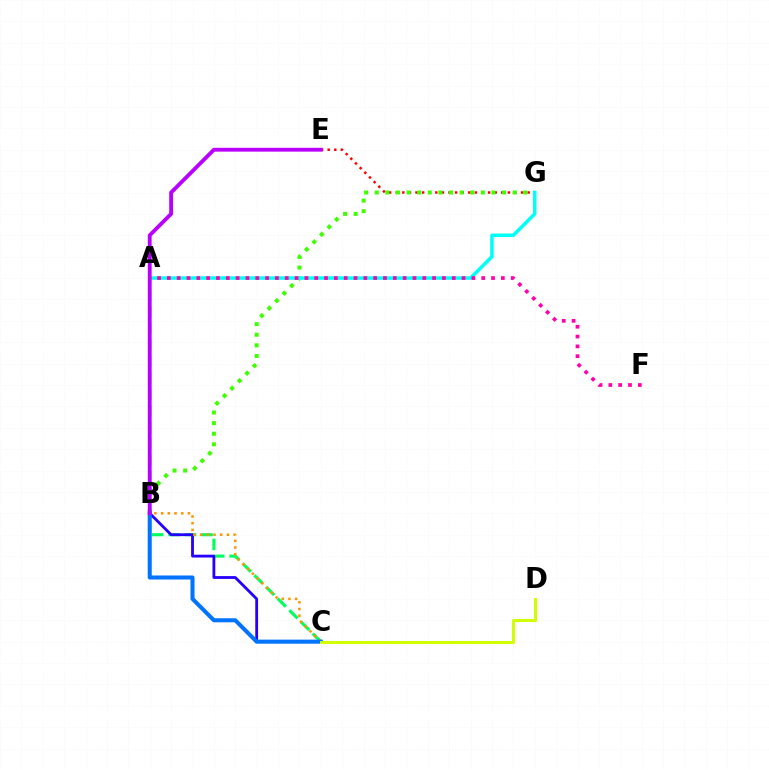{('A', 'C'): [{'color': '#00ff5c', 'line_style': 'dashed', 'thickness': 2.24}], ('E', 'G'): [{'color': '#ff0000', 'line_style': 'dotted', 'thickness': 1.79}], ('B', 'C'): [{'color': '#2500ff', 'line_style': 'solid', 'thickness': 2.03}, {'color': '#ff9400', 'line_style': 'dotted', 'thickness': 1.82}, {'color': '#0074ff', 'line_style': 'solid', 'thickness': 2.91}], ('B', 'G'): [{'color': '#3dff00', 'line_style': 'dotted', 'thickness': 2.88}], ('C', 'D'): [{'color': '#d1ff00', 'line_style': 'solid', 'thickness': 2.19}], ('A', 'G'): [{'color': '#00fff6', 'line_style': 'solid', 'thickness': 2.53}], ('B', 'E'): [{'color': '#b900ff', 'line_style': 'solid', 'thickness': 2.76}], ('A', 'F'): [{'color': '#ff00ac', 'line_style': 'dotted', 'thickness': 2.67}]}